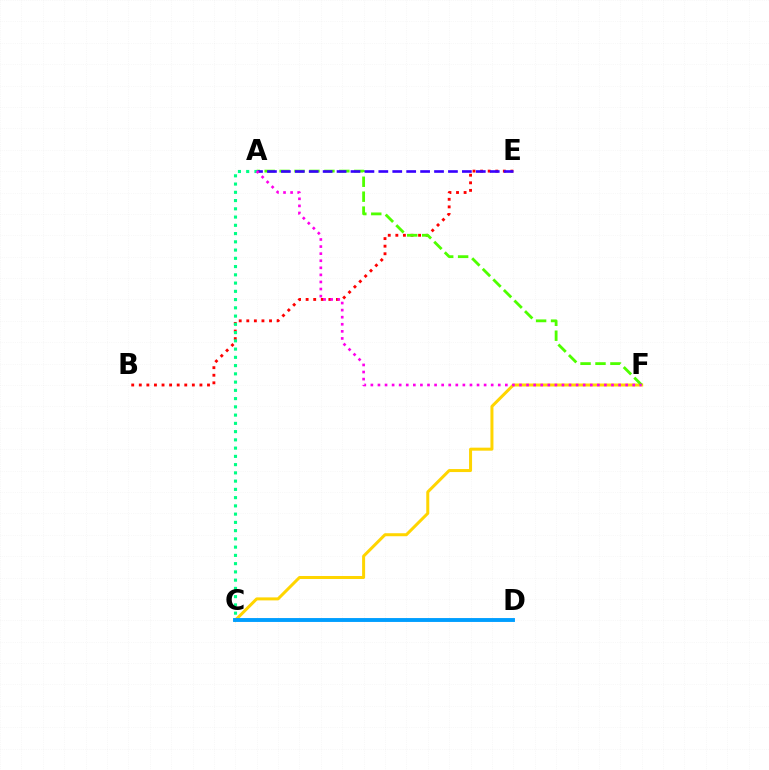{('C', 'F'): [{'color': '#ffd500', 'line_style': 'solid', 'thickness': 2.16}], ('B', 'E'): [{'color': '#ff0000', 'line_style': 'dotted', 'thickness': 2.06}], ('A', 'F'): [{'color': '#4fff00', 'line_style': 'dashed', 'thickness': 2.03}, {'color': '#ff00ed', 'line_style': 'dotted', 'thickness': 1.92}], ('A', 'C'): [{'color': '#00ff86', 'line_style': 'dotted', 'thickness': 2.24}], ('C', 'D'): [{'color': '#009eff', 'line_style': 'solid', 'thickness': 2.8}], ('A', 'E'): [{'color': '#3700ff', 'line_style': 'dashed', 'thickness': 1.89}]}